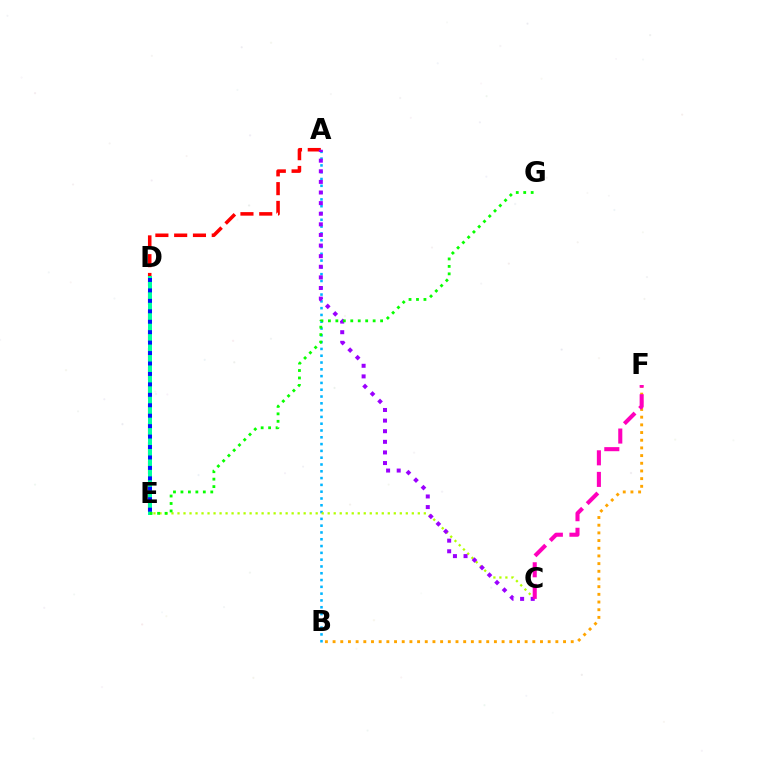{('A', 'E'): [{'color': '#ff0000', 'line_style': 'dashed', 'thickness': 2.55}], ('A', 'B'): [{'color': '#00b5ff', 'line_style': 'dotted', 'thickness': 1.85}], ('C', 'E'): [{'color': '#b3ff00', 'line_style': 'dotted', 'thickness': 1.63}], ('D', 'E'): [{'color': '#00ff9d', 'line_style': 'solid', 'thickness': 2.88}, {'color': '#0010ff', 'line_style': 'dotted', 'thickness': 2.84}], ('A', 'C'): [{'color': '#9b00ff', 'line_style': 'dotted', 'thickness': 2.88}], ('E', 'G'): [{'color': '#08ff00', 'line_style': 'dotted', 'thickness': 2.03}], ('B', 'F'): [{'color': '#ffa500', 'line_style': 'dotted', 'thickness': 2.09}], ('C', 'F'): [{'color': '#ff00bd', 'line_style': 'dashed', 'thickness': 2.93}]}